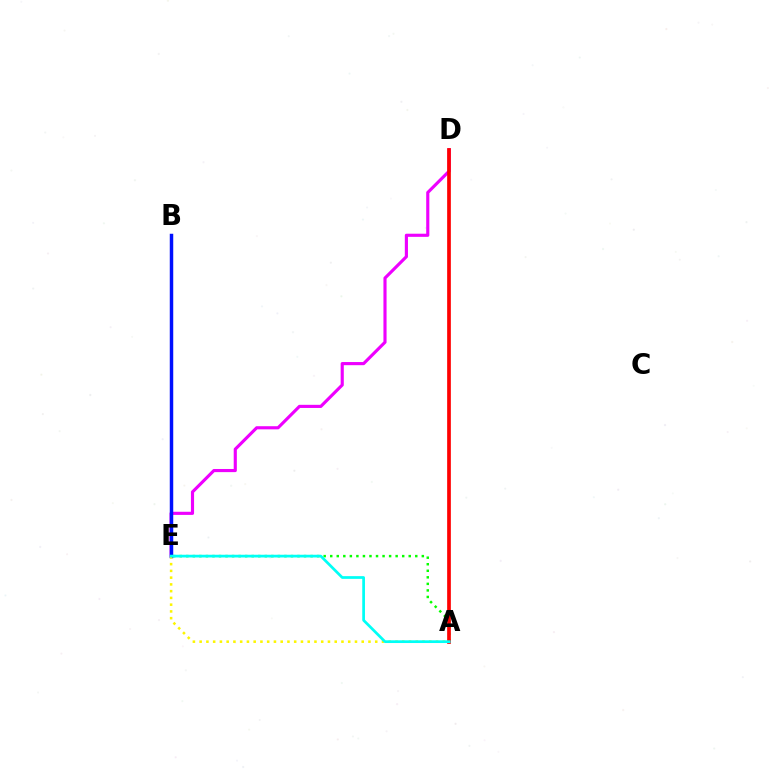{('D', 'E'): [{'color': '#ee00ff', 'line_style': 'solid', 'thickness': 2.26}], ('A', 'E'): [{'color': '#08ff00', 'line_style': 'dotted', 'thickness': 1.78}, {'color': '#fcf500', 'line_style': 'dotted', 'thickness': 1.83}, {'color': '#00fff6', 'line_style': 'solid', 'thickness': 1.96}], ('A', 'D'): [{'color': '#ff0000', 'line_style': 'solid', 'thickness': 2.66}], ('B', 'E'): [{'color': '#0010ff', 'line_style': 'solid', 'thickness': 2.5}]}